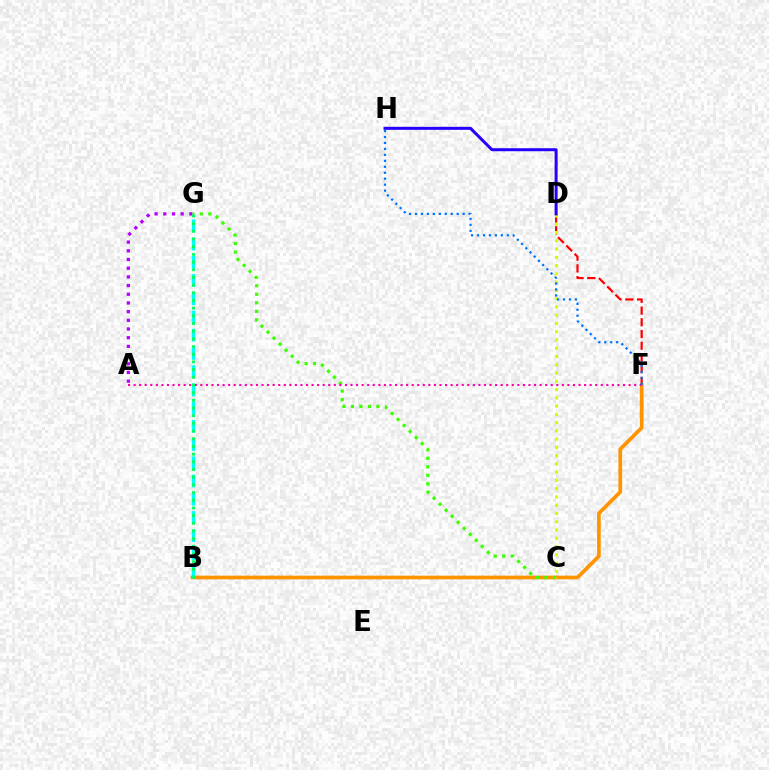{('A', 'G'): [{'color': '#b900ff', 'line_style': 'dotted', 'thickness': 2.36}], ('D', 'F'): [{'color': '#ff0000', 'line_style': 'dashed', 'thickness': 1.59}], ('B', 'F'): [{'color': '#ff9400', 'line_style': 'solid', 'thickness': 2.67}], ('B', 'G'): [{'color': '#00fff6', 'line_style': 'dashed', 'thickness': 2.48}, {'color': '#00ff5c', 'line_style': 'dotted', 'thickness': 2.09}], ('C', 'G'): [{'color': '#3dff00', 'line_style': 'dotted', 'thickness': 2.31}], ('C', 'D'): [{'color': '#d1ff00', 'line_style': 'dotted', 'thickness': 2.24}], ('D', 'H'): [{'color': '#2500ff', 'line_style': 'solid', 'thickness': 2.16}], ('A', 'F'): [{'color': '#ff00ac', 'line_style': 'dotted', 'thickness': 1.51}], ('F', 'H'): [{'color': '#0074ff', 'line_style': 'dotted', 'thickness': 1.62}]}